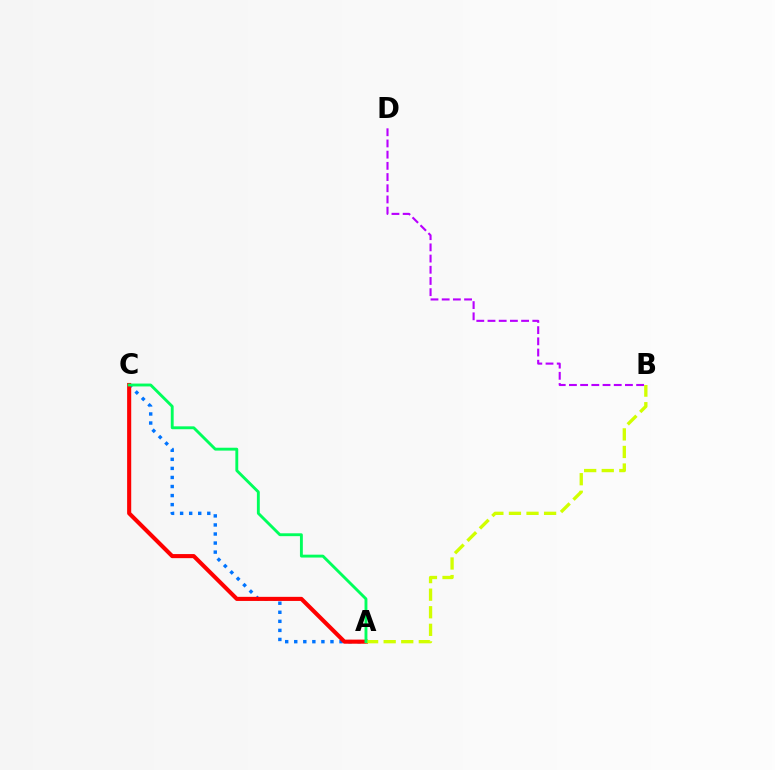{('A', 'C'): [{'color': '#0074ff', 'line_style': 'dotted', 'thickness': 2.46}, {'color': '#ff0000', 'line_style': 'solid', 'thickness': 2.95}, {'color': '#00ff5c', 'line_style': 'solid', 'thickness': 2.07}], ('A', 'B'): [{'color': '#d1ff00', 'line_style': 'dashed', 'thickness': 2.39}], ('B', 'D'): [{'color': '#b900ff', 'line_style': 'dashed', 'thickness': 1.52}]}